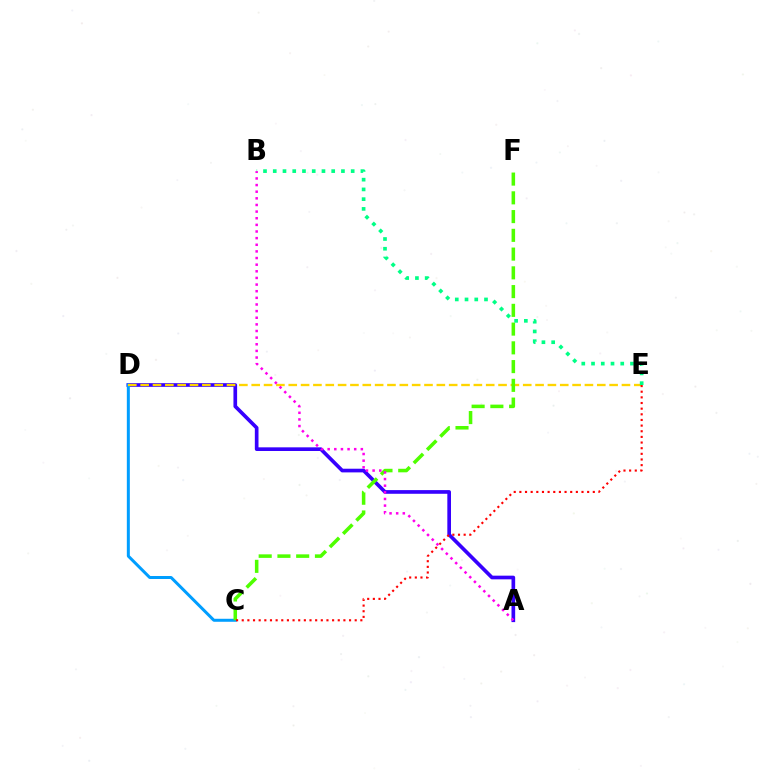{('A', 'D'): [{'color': '#3700ff', 'line_style': 'solid', 'thickness': 2.64}], ('C', 'D'): [{'color': '#009eff', 'line_style': 'solid', 'thickness': 2.16}], ('D', 'E'): [{'color': '#ffd500', 'line_style': 'dashed', 'thickness': 1.68}], ('C', 'F'): [{'color': '#4fff00', 'line_style': 'dashed', 'thickness': 2.55}], ('B', 'E'): [{'color': '#00ff86', 'line_style': 'dotted', 'thickness': 2.65}], ('A', 'B'): [{'color': '#ff00ed', 'line_style': 'dotted', 'thickness': 1.8}], ('C', 'E'): [{'color': '#ff0000', 'line_style': 'dotted', 'thickness': 1.53}]}